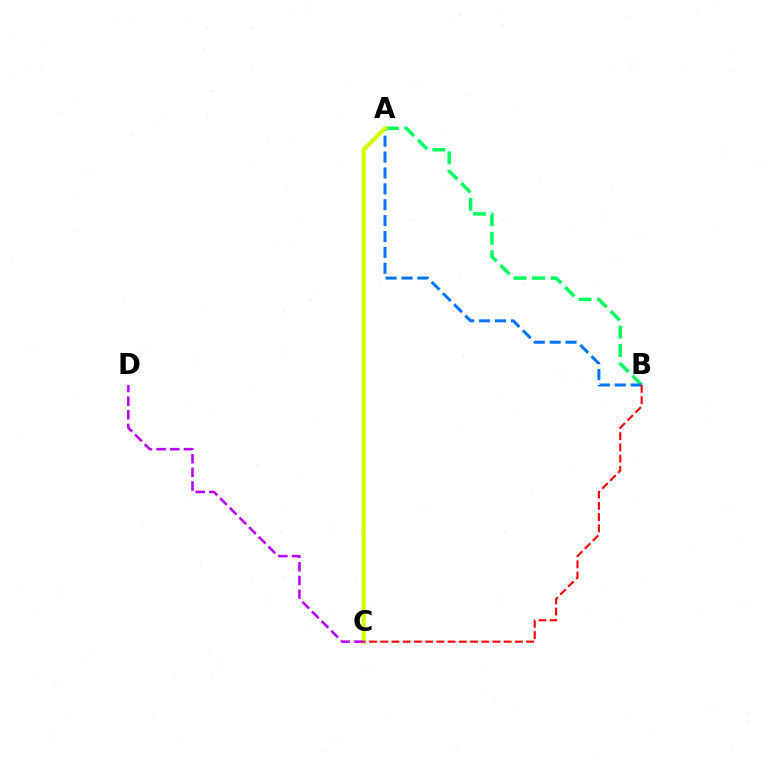{('A', 'B'): [{'color': '#00ff5c', 'line_style': 'dashed', 'thickness': 2.51}, {'color': '#0074ff', 'line_style': 'dashed', 'thickness': 2.16}], ('A', 'C'): [{'color': '#d1ff00', 'line_style': 'solid', 'thickness': 3.0}], ('B', 'C'): [{'color': '#ff0000', 'line_style': 'dashed', 'thickness': 1.52}], ('C', 'D'): [{'color': '#b900ff', 'line_style': 'dashed', 'thickness': 1.85}]}